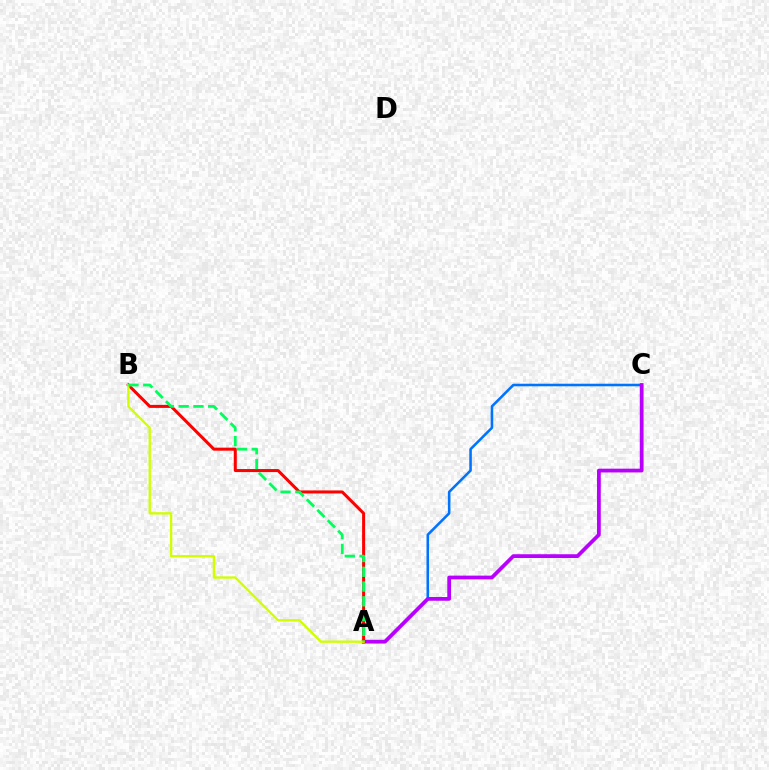{('A', 'C'): [{'color': '#0074ff', 'line_style': 'solid', 'thickness': 1.85}, {'color': '#b900ff', 'line_style': 'solid', 'thickness': 2.71}], ('A', 'B'): [{'color': '#ff0000', 'line_style': 'solid', 'thickness': 2.18}, {'color': '#d1ff00', 'line_style': 'solid', 'thickness': 1.68}, {'color': '#00ff5c', 'line_style': 'dashed', 'thickness': 2.01}]}